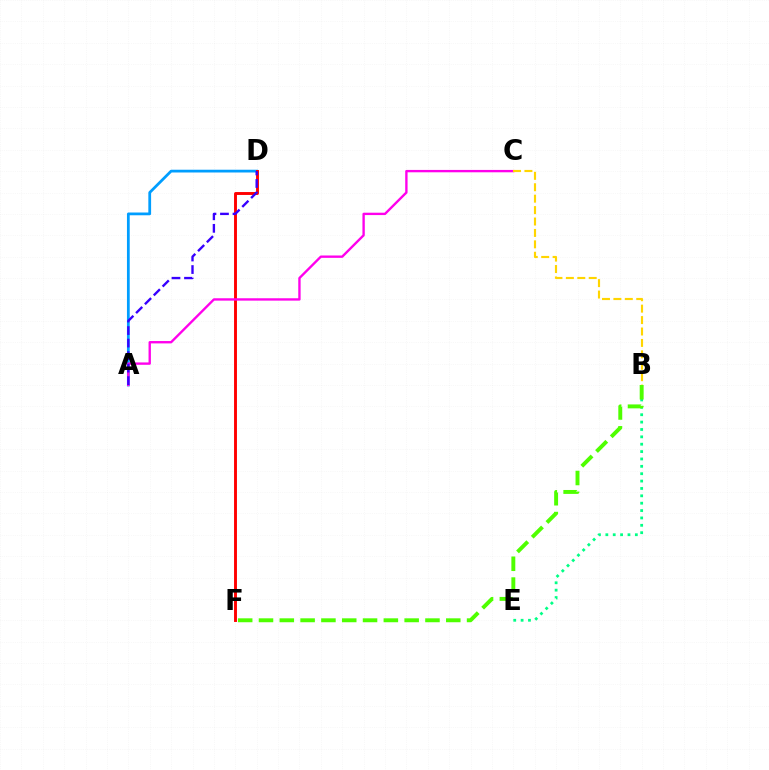{('A', 'D'): [{'color': '#009eff', 'line_style': 'solid', 'thickness': 1.99}, {'color': '#3700ff', 'line_style': 'dashed', 'thickness': 1.7}], ('D', 'F'): [{'color': '#ff0000', 'line_style': 'solid', 'thickness': 2.09}], ('B', 'E'): [{'color': '#00ff86', 'line_style': 'dotted', 'thickness': 2.0}], ('A', 'C'): [{'color': '#ff00ed', 'line_style': 'solid', 'thickness': 1.7}], ('B', 'C'): [{'color': '#ffd500', 'line_style': 'dashed', 'thickness': 1.55}], ('B', 'F'): [{'color': '#4fff00', 'line_style': 'dashed', 'thickness': 2.83}]}